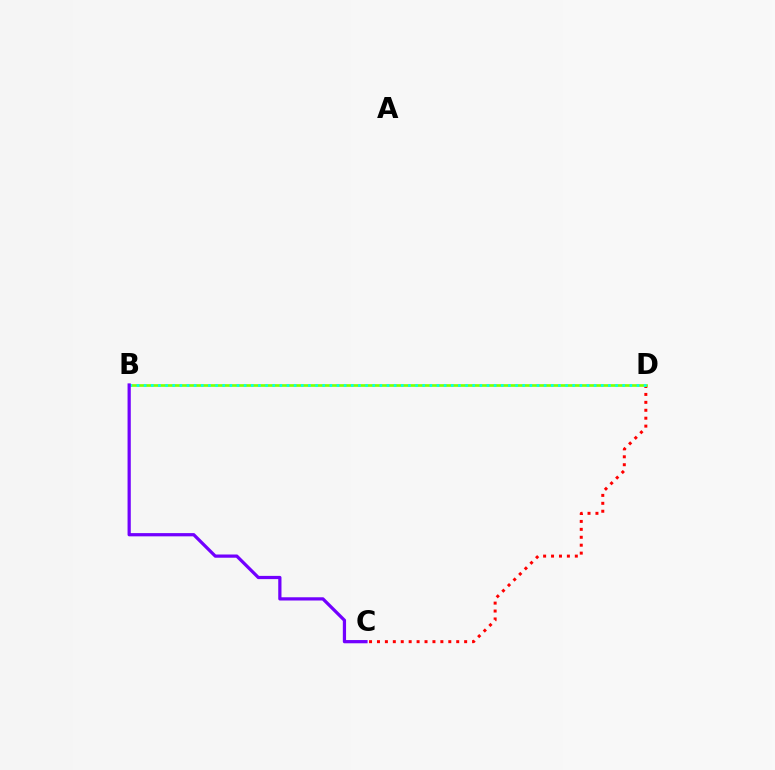{('C', 'D'): [{'color': '#ff0000', 'line_style': 'dotted', 'thickness': 2.15}], ('B', 'D'): [{'color': '#84ff00', 'line_style': 'solid', 'thickness': 1.94}, {'color': '#00fff6', 'line_style': 'dotted', 'thickness': 1.94}], ('B', 'C'): [{'color': '#7200ff', 'line_style': 'solid', 'thickness': 2.33}]}